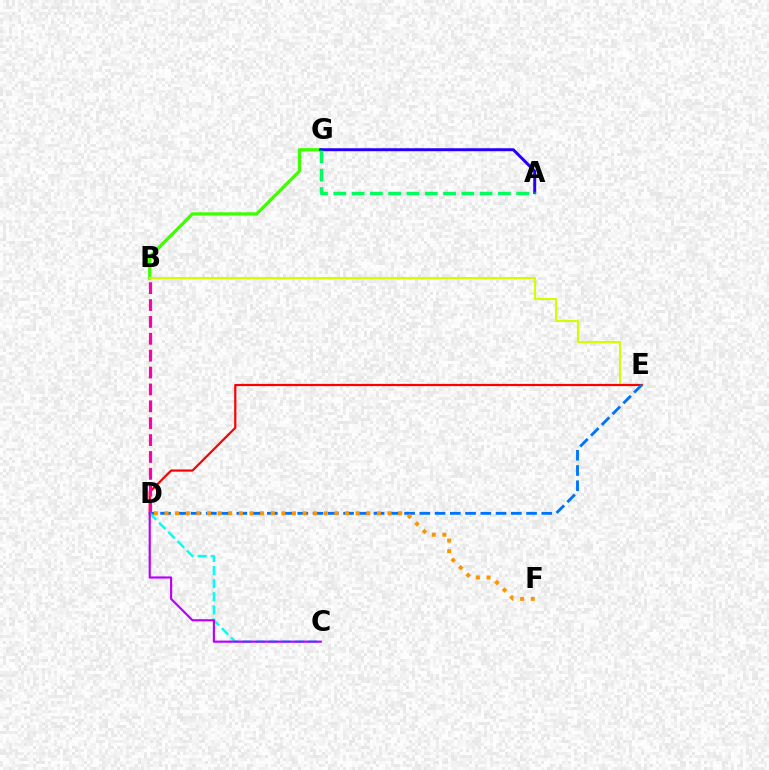{('B', 'G'): [{'color': '#3dff00', 'line_style': 'solid', 'thickness': 2.31}], ('B', 'E'): [{'color': '#d1ff00', 'line_style': 'solid', 'thickness': 1.54}], ('D', 'E'): [{'color': '#ff0000', 'line_style': 'solid', 'thickness': 1.58}, {'color': '#0074ff', 'line_style': 'dashed', 'thickness': 2.07}], ('A', 'G'): [{'color': '#2500ff', 'line_style': 'solid', 'thickness': 2.14}, {'color': '#00ff5c', 'line_style': 'dashed', 'thickness': 2.49}], ('B', 'D'): [{'color': '#ff00ac', 'line_style': 'dashed', 'thickness': 2.29}], ('D', 'F'): [{'color': '#ff9400', 'line_style': 'dotted', 'thickness': 2.89}], ('C', 'D'): [{'color': '#00fff6', 'line_style': 'dashed', 'thickness': 1.78}, {'color': '#b900ff', 'line_style': 'solid', 'thickness': 1.56}]}